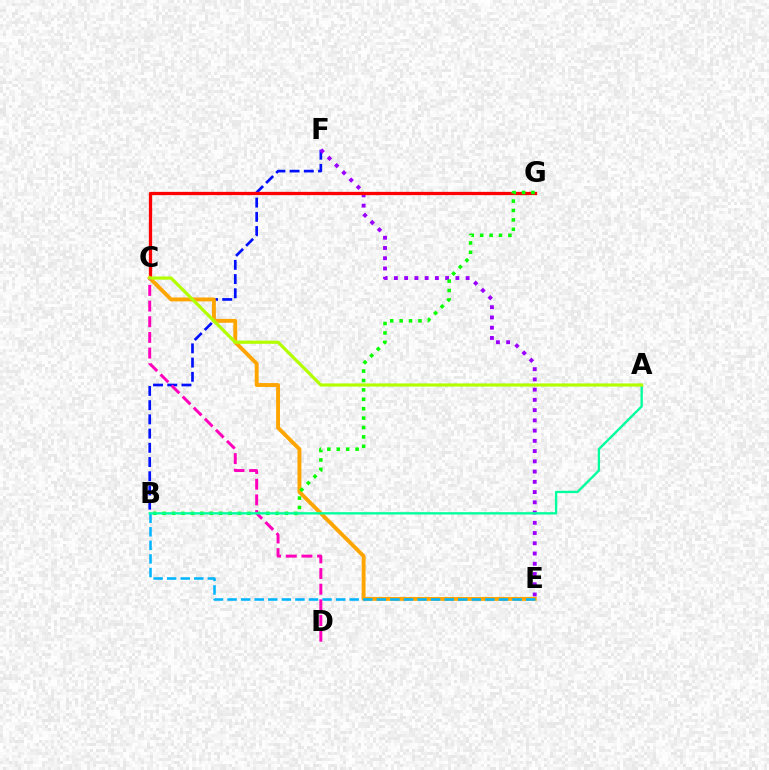{('B', 'F'): [{'color': '#0010ff', 'line_style': 'dashed', 'thickness': 1.93}], ('E', 'F'): [{'color': '#9b00ff', 'line_style': 'dotted', 'thickness': 2.78}], ('C', 'G'): [{'color': '#ff0000', 'line_style': 'solid', 'thickness': 2.36}], ('C', 'E'): [{'color': '#ffa500', 'line_style': 'solid', 'thickness': 2.8}], ('B', 'E'): [{'color': '#00b5ff', 'line_style': 'dashed', 'thickness': 1.84}], ('B', 'G'): [{'color': '#08ff00', 'line_style': 'dotted', 'thickness': 2.55}], ('C', 'D'): [{'color': '#ff00bd', 'line_style': 'dashed', 'thickness': 2.13}], ('A', 'B'): [{'color': '#00ff9d', 'line_style': 'solid', 'thickness': 1.68}], ('A', 'C'): [{'color': '#b3ff00', 'line_style': 'solid', 'thickness': 2.28}]}